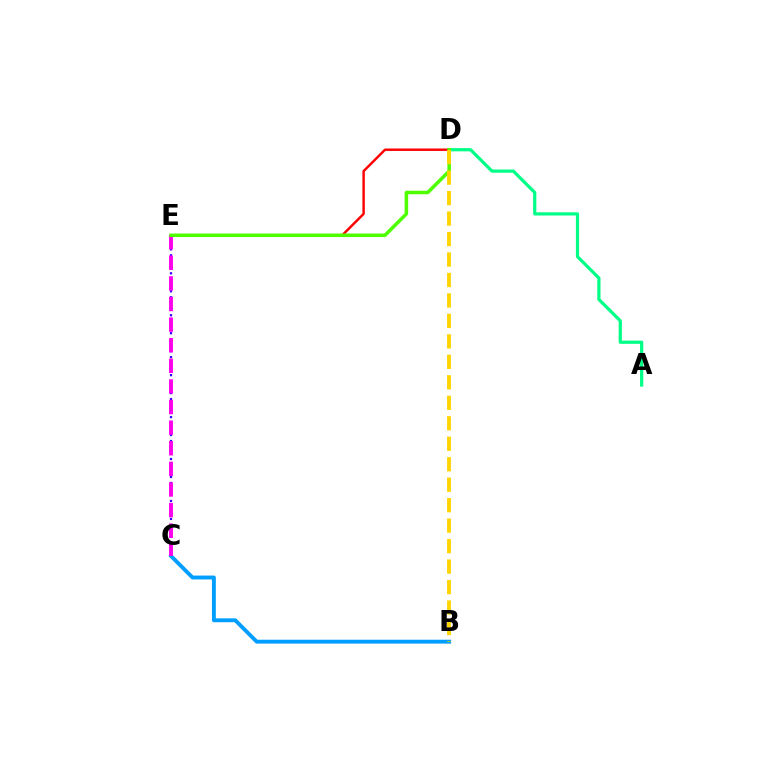{('C', 'E'): [{'color': '#3700ff', 'line_style': 'dotted', 'thickness': 1.63}, {'color': '#ff00ed', 'line_style': 'dashed', 'thickness': 2.8}], ('B', 'C'): [{'color': '#009eff', 'line_style': 'solid', 'thickness': 2.79}], ('A', 'D'): [{'color': '#00ff86', 'line_style': 'solid', 'thickness': 2.31}], ('D', 'E'): [{'color': '#ff0000', 'line_style': 'solid', 'thickness': 1.76}, {'color': '#4fff00', 'line_style': 'solid', 'thickness': 2.54}], ('B', 'D'): [{'color': '#ffd500', 'line_style': 'dashed', 'thickness': 2.78}]}